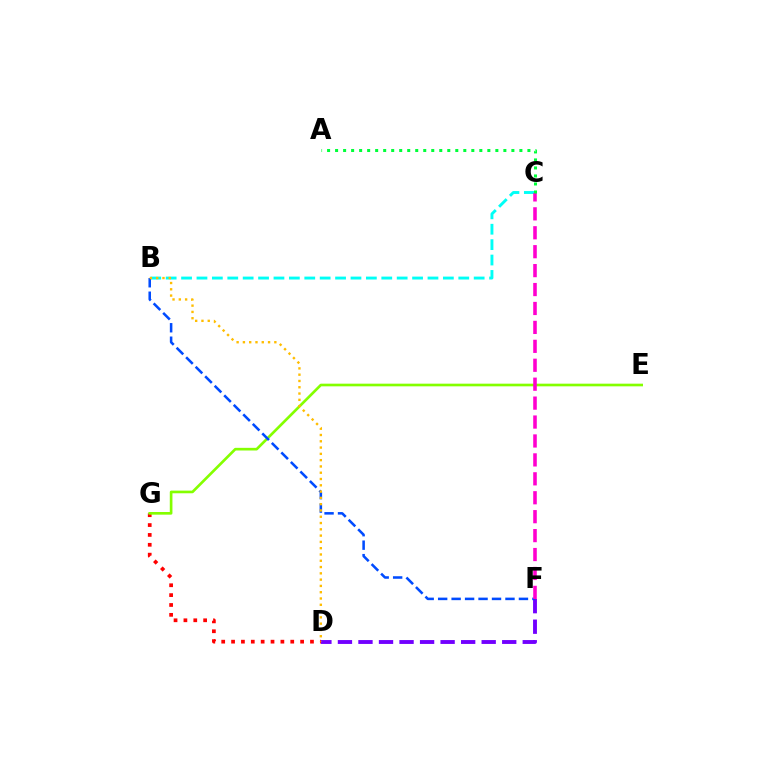{('B', 'C'): [{'color': '#00fff6', 'line_style': 'dashed', 'thickness': 2.09}], ('D', 'G'): [{'color': '#ff0000', 'line_style': 'dotted', 'thickness': 2.68}], ('E', 'G'): [{'color': '#84ff00', 'line_style': 'solid', 'thickness': 1.91}], ('D', 'F'): [{'color': '#7200ff', 'line_style': 'dashed', 'thickness': 2.79}], ('B', 'F'): [{'color': '#004bff', 'line_style': 'dashed', 'thickness': 1.83}], ('C', 'F'): [{'color': '#ff00cf', 'line_style': 'dashed', 'thickness': 2.57}], ('A', 'C'): [{'color': '#00ff39', 'line_style': 'dotted', 'thickness': 2.18}], ('B', 'D'): [{'color': '#ffbd00', 'line_style': 'dotted', 'thickness': 1.71}]}